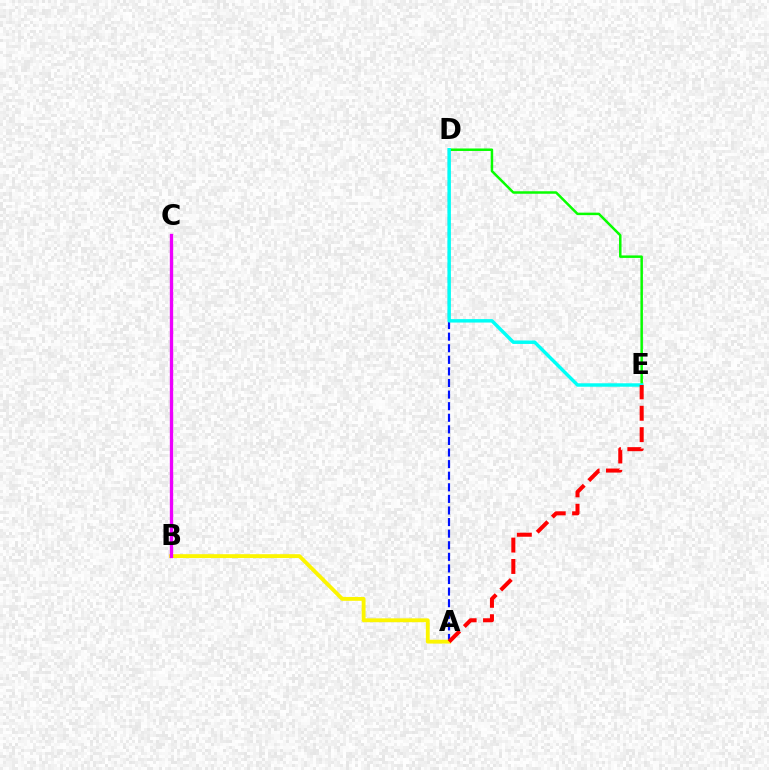{('D', 'E'): [{'color': '#08ff00', 'line_style': 'solid', 'thickness': 1.79}, {'color': '#00fff6', 'line_style': 'solid', 'thickness': 2.48}], ('A', 'D'): [{'color': '#0010ff', 'line_style': 'dashed', 'thickness': 1.57}], ('A', 'B'): [{'color': '#fcf500', 'line_style': 'solid', 'thickness': 2.77}], ('B', 'C'): [{'color': '#ee00ff', 'line_style': 'solid', 'thickness': 2.39}], ('A', 'E'): [{'color': '#ff0000', 'line_style': 'dashed', 'thickness': 2.9}]}